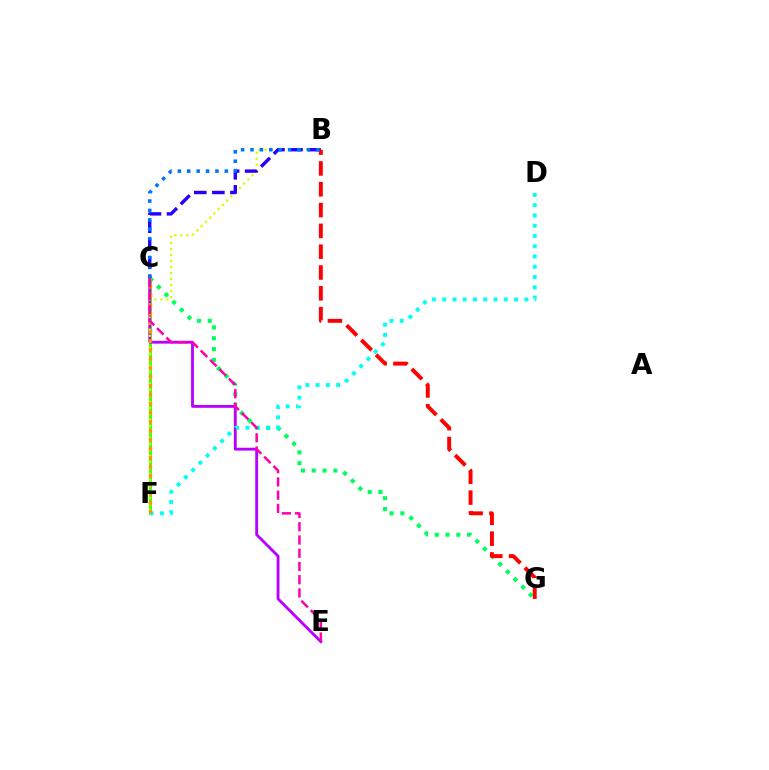{('C', 'F'): [{'color': '#3dff00', 'line_style': 'solid', 'thickness': 2.06}, {'color': '#ff9400', 'line_style': 'dotted', 'thickness': 2.44}], ('C', 'G'): [{'color': '#00ff5c', 'line_style': 'dotted', 'thickness': 2.94}], ('C', 'E'): [{'color': '#b900ff', 'line_style': 'solid', 'thickness': 2.04}, {'color': '#ff00ac', 'line_style': 'dashed', 'thickness': 1.8}], ('B', 'F'): [{'color': '#d1ff00', 'line_style': 'dotted', 'thickness': 1.63}], ('B', 'C'): [{'color': '#2500ff', 'line_style': 'dashed', 'thickness': 2.45}, {'color': '#0074ff', 'line_style': 'dotted', 'thickness': 2.56}], ('D', 'F'): [{'color': '#00fff6', 'line_style': 'dotted', 'thickness': 2.79}], ('B', 'G'): [{'color': '#ff0000', 'line_style': 'dashed', 'thickness': 2.83}]}